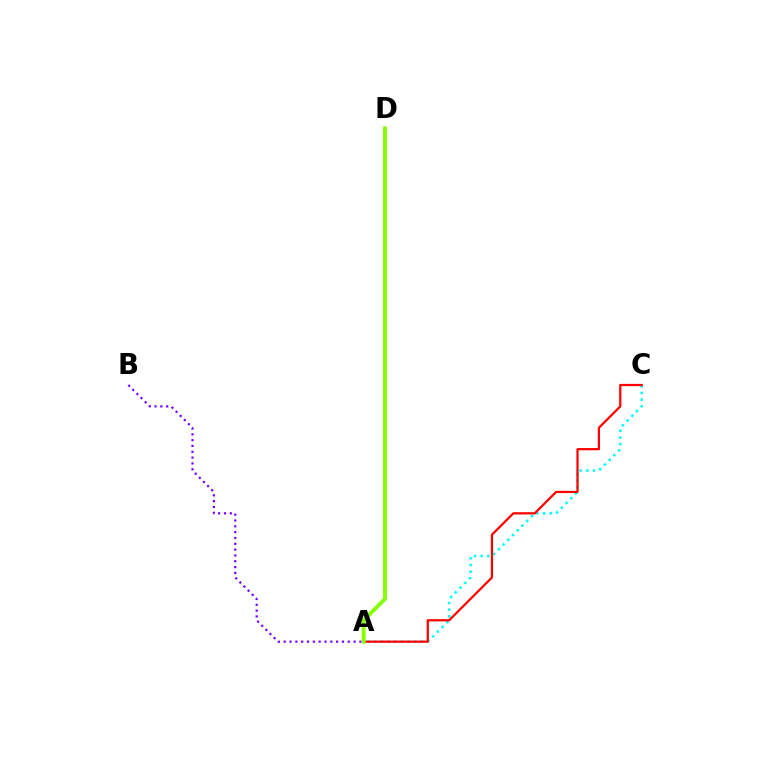{('A', 'B'): [{'color': '#7200ff', 'line_style': 'dotted', 'thickness': 1.58}], ('A', 'C'): [{'color': '#00fff6', 'line_style': 'dotted', 'thickness': 1.81}, {'color': '#ff0000', 'line_style': 'solid', 'thickness': 1.6}], ('A', 'D'): [{'color': '#84ff00', 'line_style': 'solid', 'thickness': 2.79}]}